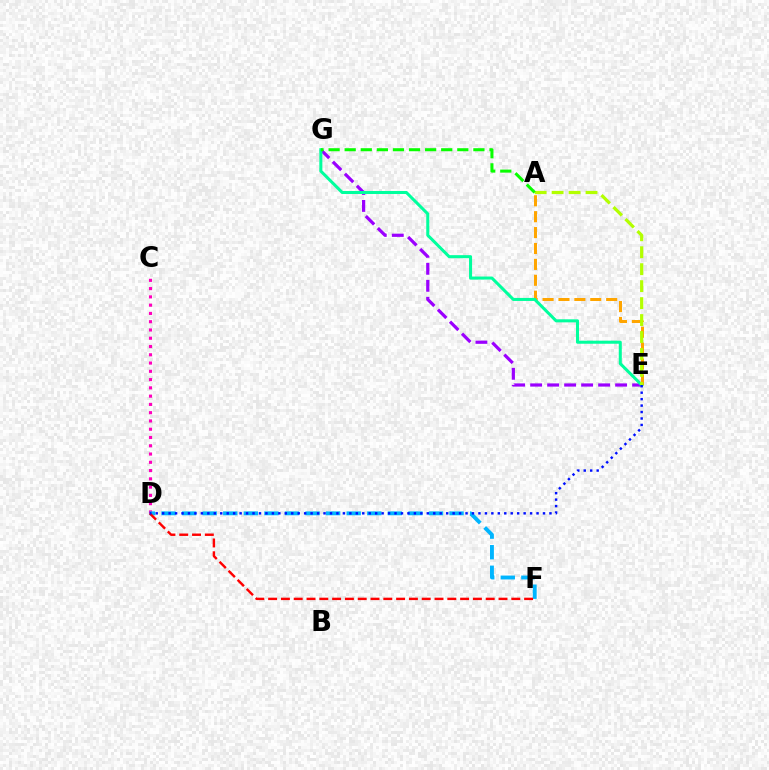{('A', 'E'): [{'color': '#ffa500', 'line_style': 'dashed', 'thickness': 2.16}, {'color': '#b3ff00', 'line_style': 'dashed', 'thickness': 2.3}], ('C', 'D'): [{'color': '#ff00bd', 'line_style': 'dotted', 'thickness': 2.25}], ('E', 'G'): [{'color': '#9b00ff', 'line_style': 'dashed', 'thickness': 2.31}, {'color': '#00ff9d', 'line_style': 'solid', 'thickness': 2.19}], ('D', 'F'): [{'color': '#00b5ff', 'line_style': 'dashed', 'thickness': 2.79}, {'color': '#ff0000', 'line_style': 'dashed', 'thickness': 1.74}], ('A', 'G'): [{'color': '#08ff00', 'line_style': 'dashed', 'thickness': 2.19}], ('D', 'E'): [{'color': '#0010ff', 'line_style': 'dotted', 'thickness': 1.75}]}